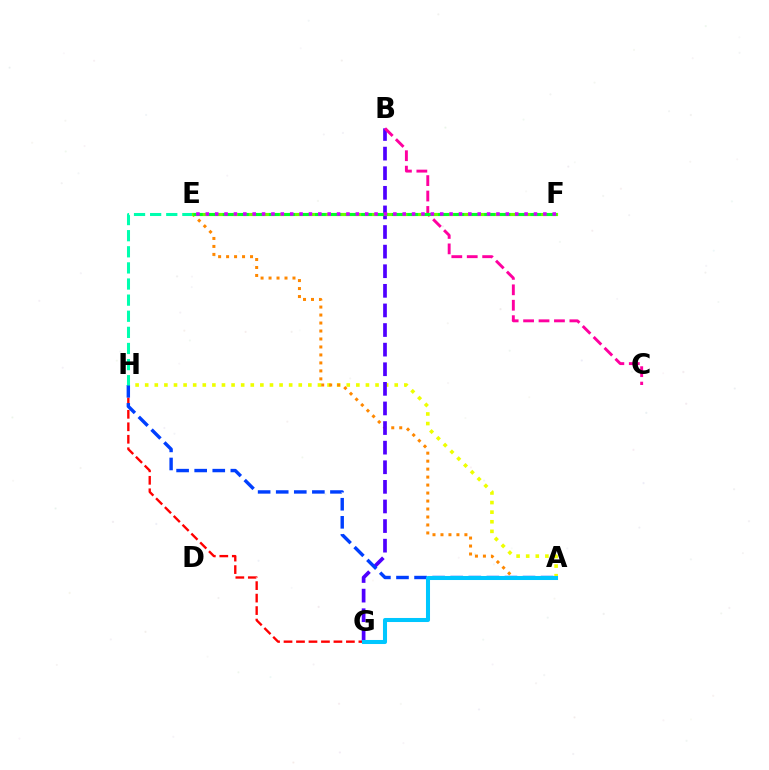{('G', 'H'): [{'color': '#ff0000', 'line_style': 'dashed', 'thickness': 1.69}], ('A', 'H'): [{'color': '#eeff00', 'line_style': 'dotted', 'thickness': 2.61}, {'color': '#003fff', 'line_style': 'dashed', 'thickness': 2.46}], ('A', 'E'): [{'color': '#ff8800', 'line_style': 'dotted', 'thickness': 2.17}], ('B', 'G'): [{'color': '#4f00ff', 'line_style': 'dashed', 'thickness': 2.66}], ('B', 'C'): [{'color': '#ff00a0', 'line_style': 'dashed', 'thickness': 2.1}], ('A', 'G'): [{'color': '#00c7ff', 'line_style': 'solid', 'thickness': 2.92}], ('E', 'H'): [{'color': '#00ffaf', 'line_style': 'dashed', 'thickness': 2.19}], ('E', 'F'): [{'color': '#66ff00', 'line_style': 'solid', 'thickness': 2.28}, {'color': '#00ff27', 'line_style': 'dashed', 'thickness': 2.09}, {'color': '#d600ff', 'line_style': 'dotted', 'thickness': 2.55}]}